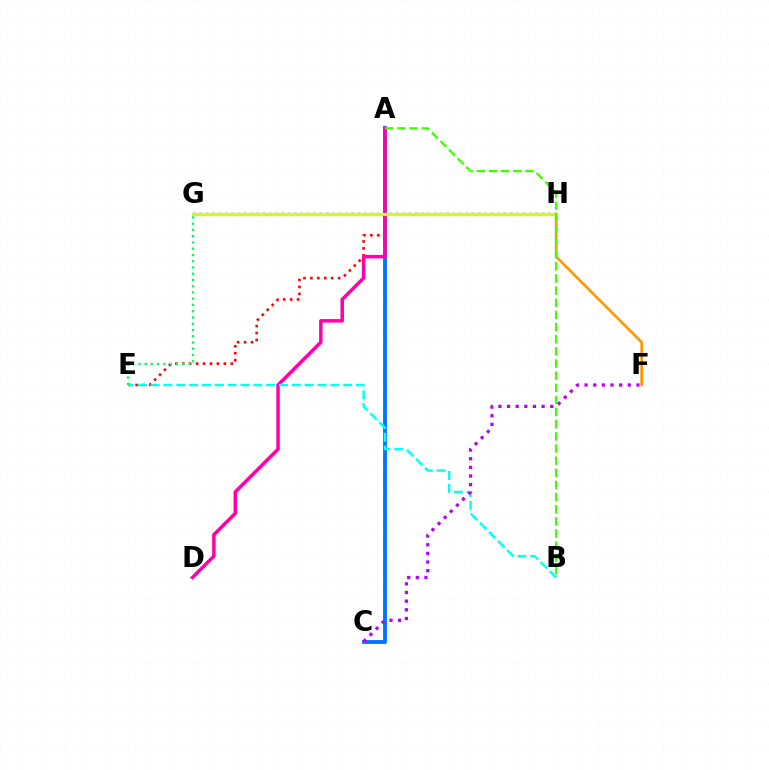{('A', 'C'): [{'color': '#0074ff', 'line_style': 'solid', 'thickness': 2.78}], ('A', 'E'): [{'color': '#ff0000', 'line_style': 'dotted', 'thickness': 1.88}], ('F', 'H'): [{'color': '#ff9400', 'line_style': 'solid', 'thickness': 1.89}], ('A', 'D'): [{'color': '#ff00ac', 'line_style': 'solid', 'thickness': 2.51}], ('G', 'H'): [{'color': '#2500ff', 'line_style': 'dotted', 'thickness': 1.72}, {'color': '#d1ff00', 'line_style': 'solid', 'thickness': 2.31}], ('B', 'E'): [{'color': '#00fff6', 'line_style': 'dashed', 'thickness': 1.74}], ('C', 'F'): [{'color': '#b900ff', 'line_style': 'dotted', 'thickness': 2.35}], ('E', 'G'): [{'color': '#00ff5c', 'line_style': 'dotted', 'thickness': 1.7}], ('A', 'B'): [{'color': '#3dff00', 'line_style': 'dashed', 'thickness': 1.65}]}